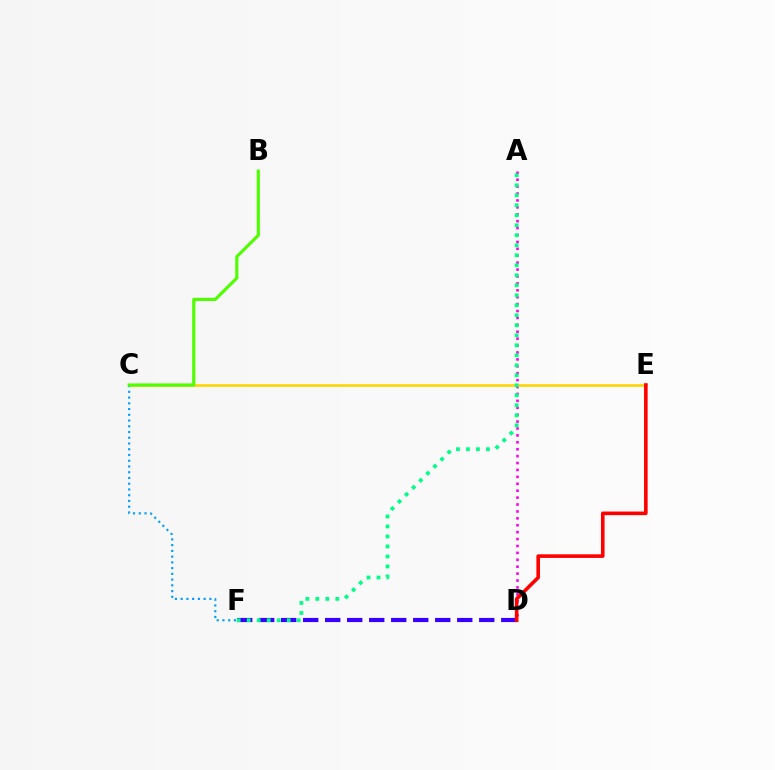{('A', 'D'): [{'color': '#ff00ed', 'line_style': 'dotted', 'thickness': 1.88}], ('D', 'F'): [{'color': '#3700ff', 'line_style': 'dashed', 'thickness': 2.99}], ('C', 'E'): [{'color': '#ffd500', 'line_style': 'solid', 'thickness': 1.9}], ('D', 'E'): [{'color': '#ff0000', 'line_style': 'solid', 'thickness': 2.59}], ('C', 'F'): [{'color': '#009eff', 'line_style': 'dotted', 'thickness': 1.56}], ('B', 'C'): [{'color': '#4fff00', 'line_style': 'solid', 'thickness': 2.26}], ('A', 'F'): [{'color': '#00ff86', 'line_style': 'dotted', 'thickness': 2.72}]}